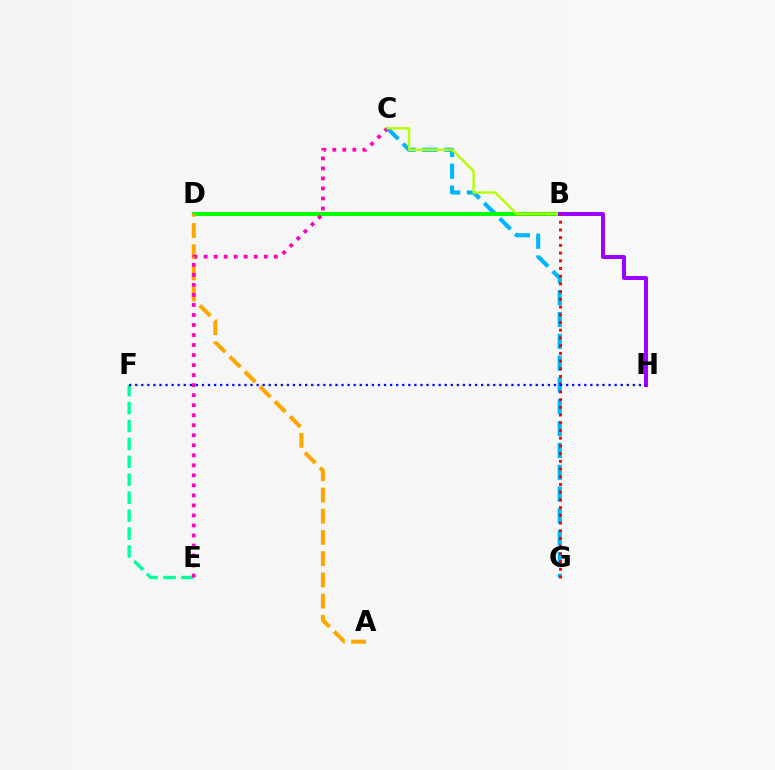{('C', 'G'): [{'color': '#00b5ff', 'line_style': 'dashed', 'thickness': 2.96}], ('B', 'D'): [{'color': '#08ff00', 'line_style': 'solid', 'thickness': 2.85}], ('A', 'D'): [{'color': '#ffa500', 'line_style': 'dashed', 'thickness': 2.88}], ('E', 'F'): [{'color': '#00ff9d', 'line_style': 'dashed', 'thickness': 2.44}], ('C', 'E'): [{'color': '#ff00bd', 'line_style': 'dotted', 'thickness': 2.72}], ('B', 'C'): [{'color': '#b3ff00', 'line_style': 'solid', 'thickness': 1.73}], ('B', 'H'): [{'color': '#9b00ff', 'line_style': 'solid', 'thickness': 2.85}], ('B', 'G'): [{'color': '#ff0000', 'line_style': 'dotted', 'thickness': 2.1}], ('F', 'H'): [{'color': '#0010ff', 'line_style': 'dotted', 'thickness': 1.65}]}